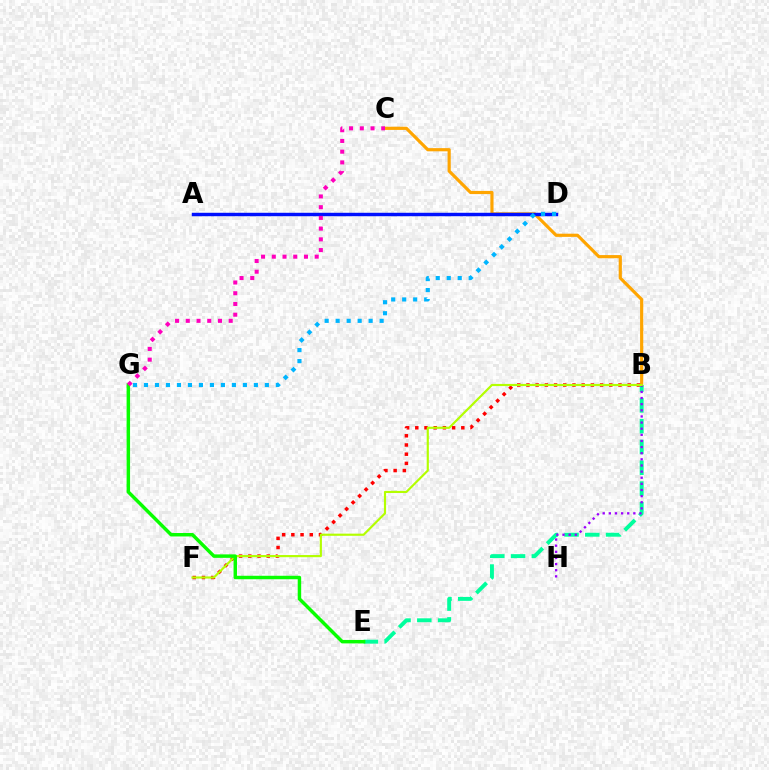{('B', 'C'): [{'color': '#ffa500', 'line_style': 'solid', 'thickness': 2.29}], ('B', 'F'): [{'color': '#ff0000', 'line_style': 'dotted', 'thickness': 2.5}, {'color': '#b3ff00', 'line_style': 'solid', 'thickness': 1.56}], ('B', 'E'): [{'color': '#00ff9d', 'line_style': 'dashed', 'thickness': 2.82}], ('B', 'H'): [{'color': '#9b00ff', 'line_style': 'dotted', 'thickness': 1.67}], ('E', 'G'): [{'color': '#08ff00', 'line_style': 'solid', 'thickness': 2.49}], ('A', 'D'): [{'color': '#0010ff', 'line_style': 'solid', 'thickness': 2.47}], ('D', 'G'): [{'color': '#00b5ff', 'line_style': 'dotted', 'thickness': 2.99}], ('C', 'G'): [{'color': '#ff00bd', 'line_style': 'dotted', 'thickness': 2.91}]}